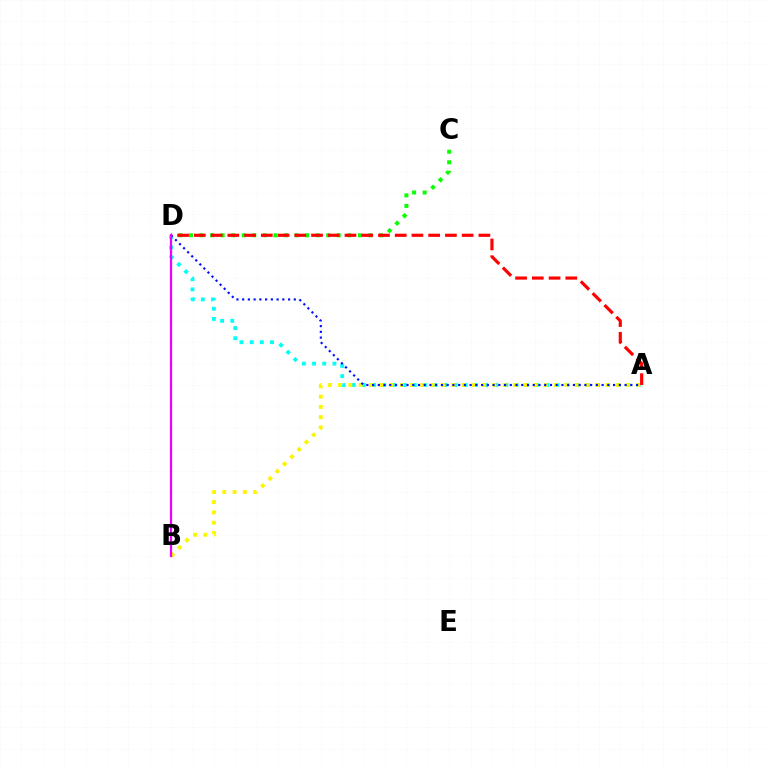{('A', 'D'): [{'color': '#00fff6', 'line_style': 'dotted', 'thickness': 2.77}, {'color': '#0010ff', 'line_style': 'dotted', 'thickness': 1.56}, {'color': '#ff0000', 'line_style': 'dashed', 'thickness': 2.27}], ('A', 'B'): [{'color': '#fcf500', 'line_style': 'dotted', 'thickness': 2.79}], ('C', 'D'): [{'color': '#08ff00', 'line_style': 'dotted', 'thickness': 2.87}], ('B', 'D'): [{'color': '#ee00ff', 'line_style': 'solid', 'thickness': 1.61}]}